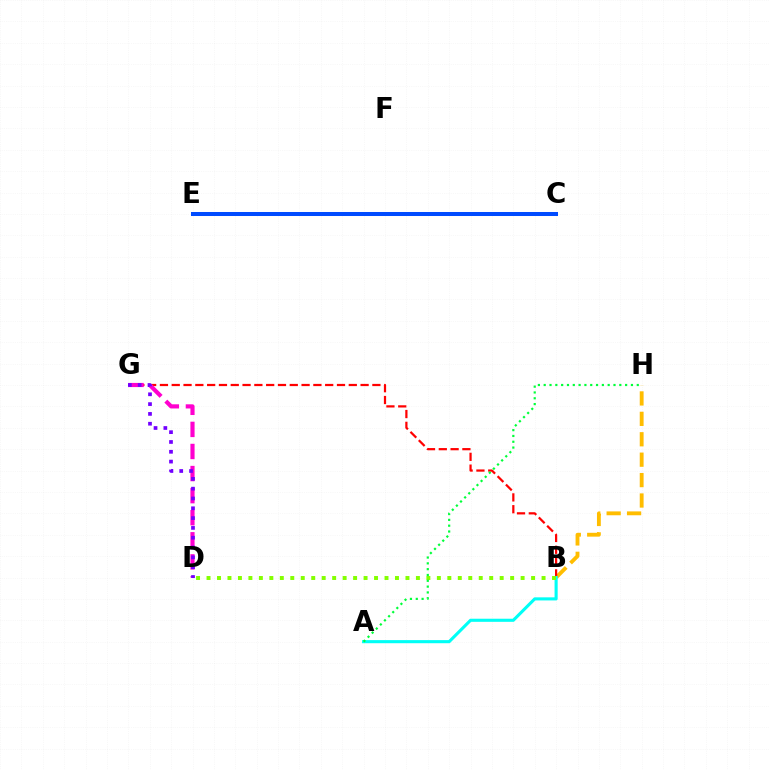{('B', 'H'): [{'color': '#ffbd00', 'line_style': 'dashed', 'thickness': 2.77}], ('C', 'E'): [{'color': '#004bff', 'line_style': 'solid', 'thickness': 2.89}], ('B', 'G'): [{'color': '#ff0000', 'line_style': 'dashed', 'thickness': 1.6}], ('D', 'G'): [{'color': '#ff00cf', 'line_style': 'dashed', 'thickness': 3.0}, {'color': '#7200ff', 'line_style': 'dotted', 'thickness': 2.67}], ('A', 'B'): [{'color': '#00fff6', 'line_style': 'solid', 'thickness': 2.23}], ('B', 'D'): [{'color': '#84ff00', 'line_style': 'dotted', 'thickness': 2.84}], ('A', 'H'): [{'color': '#00ff39', 'line_style': 'dotted', 'thickness': 1.58}]}